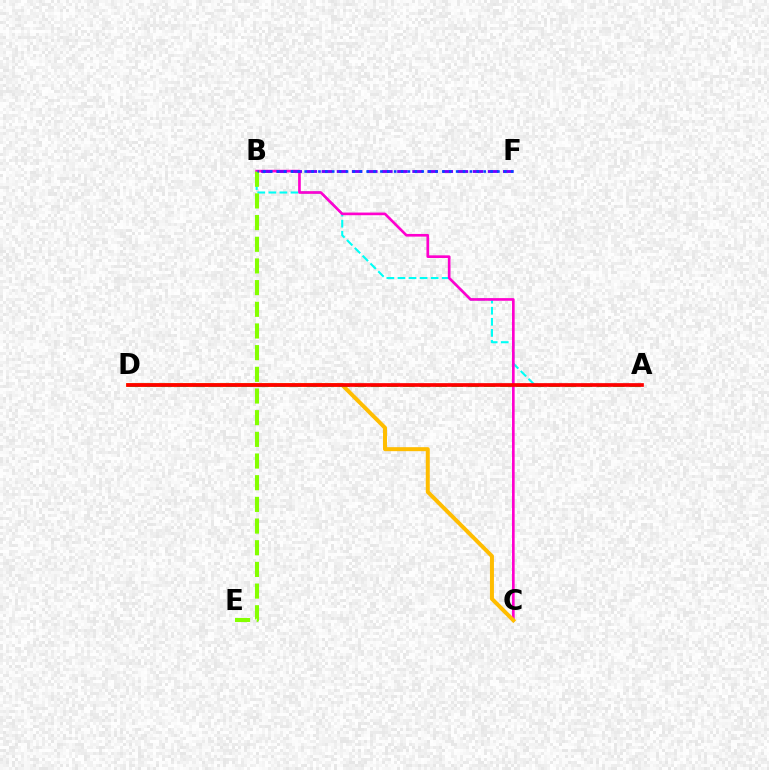{('A', 'B'): [{'color': '#00fff6', 'line_style': 'dashed', 'thickness': 1.5}], ('B', 'C'): [{'color': '#ff00cf', 'line_style': 'solid', 'thickness': 1.92}], ('B', 'F'): [{'color': '#7200ff', 'line_style': 'dashed', 'thickness': 2.05}, {'color': '#004bff', 'line_style': 'dotted', 'thickness': 1.87}], ('C', 'D'): [{'color': '#ffbd00', 'line_style': 'solid', 'thickness': 2.87}], ('A', 'D'): [{'color': '#00ff39', 'line_style': 'dashed', 'thickness': 2.2}, {'color': '#ff0000', 'line_style': 'solid', 'thickness': 2.67}], ('B', 'E'): [{'color': '#84ff00', 'line_style': 'dashed', 'thickness': 2.94}]}